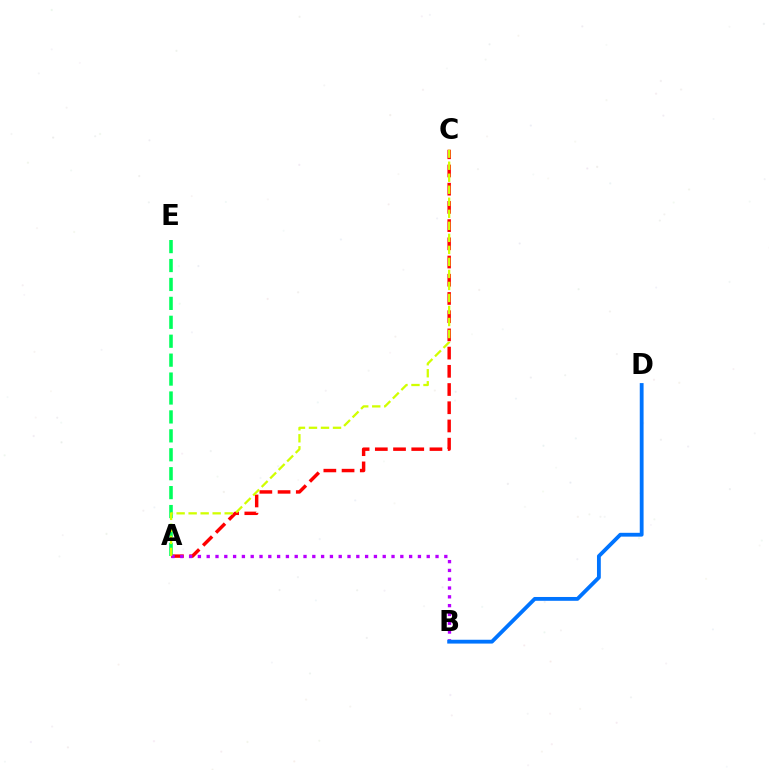{('A', 'C'): [{'color': '#ff0000', 'line_style': 'dashed', 'thickness': 2.47}, {'color': '#d1ff00', 'line_style': 'dashed', 'thickness': 1.63}], ('A', 'E'): [{'color': '#00ff5c', 'line_style': 'dashed', 'thickness': 2.57}], ('A', 'B'): [{'color': '#b900ff', 'line_style': 'dotted', 'thickness': 2.39}], ('B', 'D'): [{'color': '#0074ff', 'line_style': 'solid', 'thickness': 2.75}]}